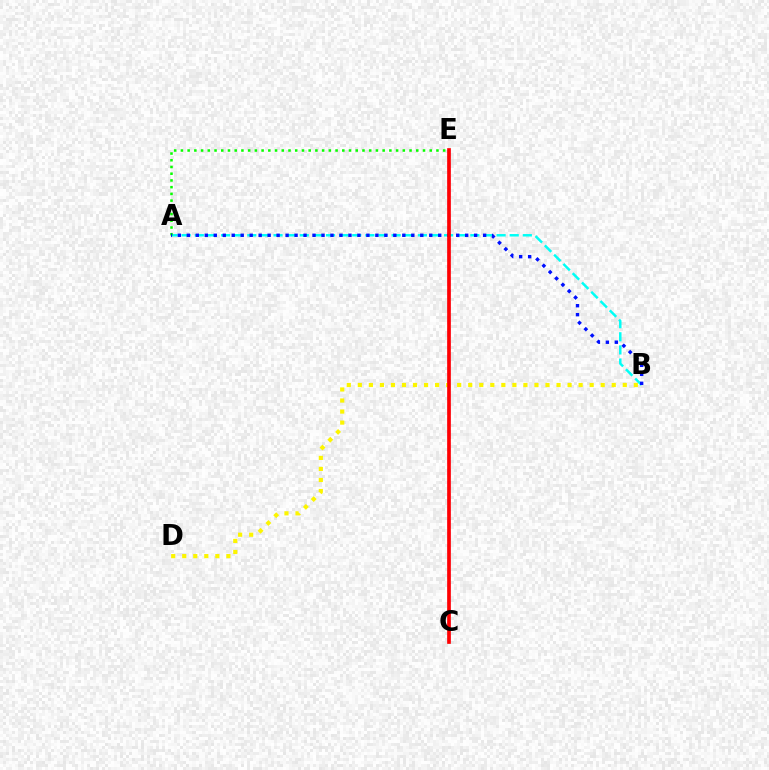{('A', 'B'): [{'color': '#00fff6', 'line_style': 'dashed', 'thickness': 1.78}, {'color': '#0010ff', 'line_style': 'dotted', 'thickness': 2.44}], ('C', 'E'): [{'color': '#ee00ff', 'line_style': 'dashed', 'thickness': 1.73}, {'color': '#ff0000', 'line_style': 'solid', 'thickness': 2.64}], ('A', 'E'): [{'color': '#08ff00', 'line_style': 'dotted', 'thickness': 1.83}], ('B', 'D'): [{'color': '#fcf500', 'line_style': 'dotted', 'thickness': 3.0}]}